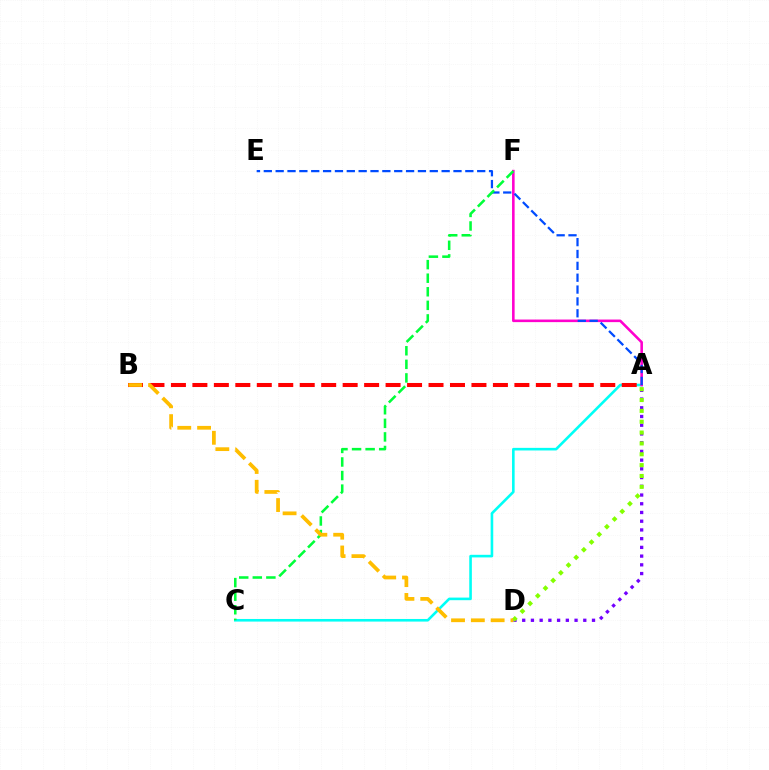{('A', 'C'): [{'color': '#00fff6', 'line_style': 'solid', 'thickness': 1.88}], ('A', 'D'): [{'color': '#7200ff', 'line_style': 'dotted', 'thickness': 2.37}, {'color': '#84ff00', 'line_style': 'dotted', 'thickness': 2.95}], ('A', 'F'): [{'color': '#ff00cf', 'line_style': 'solid', 'thickness': 1.86}], ('A', 'E'): [{'color': '#004bff', 'line_style': 'dashed', 'thickness': 1.61}], ('C', 'F'): [{'color': '#00ff39', 'line_style': 'dashed', 'thickness': 1.84}], ('A', 'B'): [{'color': '#ff0000', 'line_style': 'dashed', 'thickness': 2.92}], ('B', 'D'): [{'color': '#ffbd00', 'line_style': 'dashed', 'thickness': 2.69}]}